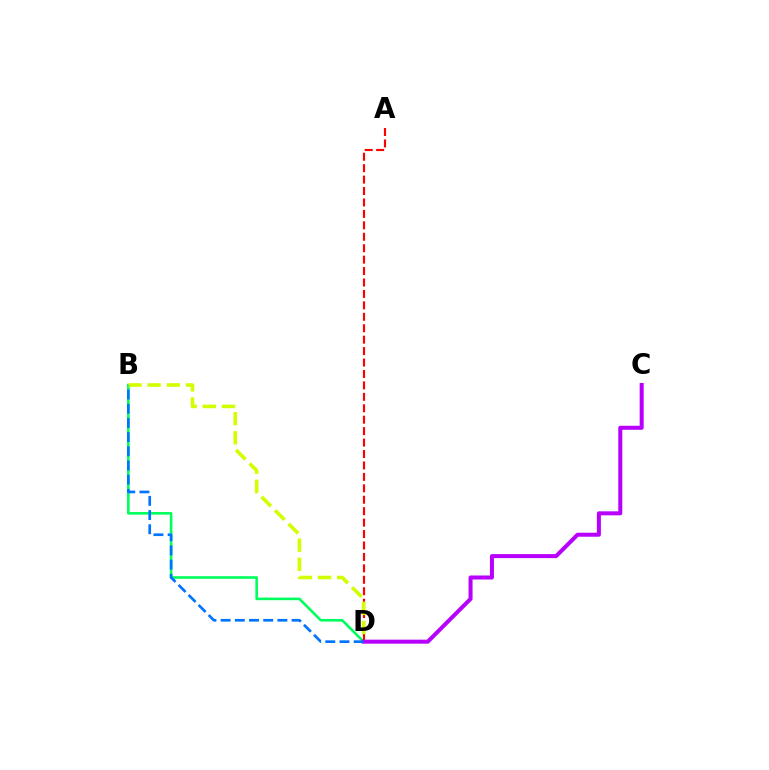{('B', 'D'): [{'color': '#00ff5c', 'line_style': 'solid', 'thickness': 1.88}, {'color': '#d1ff00', 'line_style': 'dashed', 'thickness': 2.6}, {'color': '#0074ff', 'line_style': 'dashed', 'thickness': 1.93}], ('A', 'D'): [{'color': '#ff0000', 'line_style': 'dashed', 'thickness': 1.55}], ('C', 'D'): [{'color': '#b900ff', 'line_style': 'solid', 'thickness': 2.89}]}